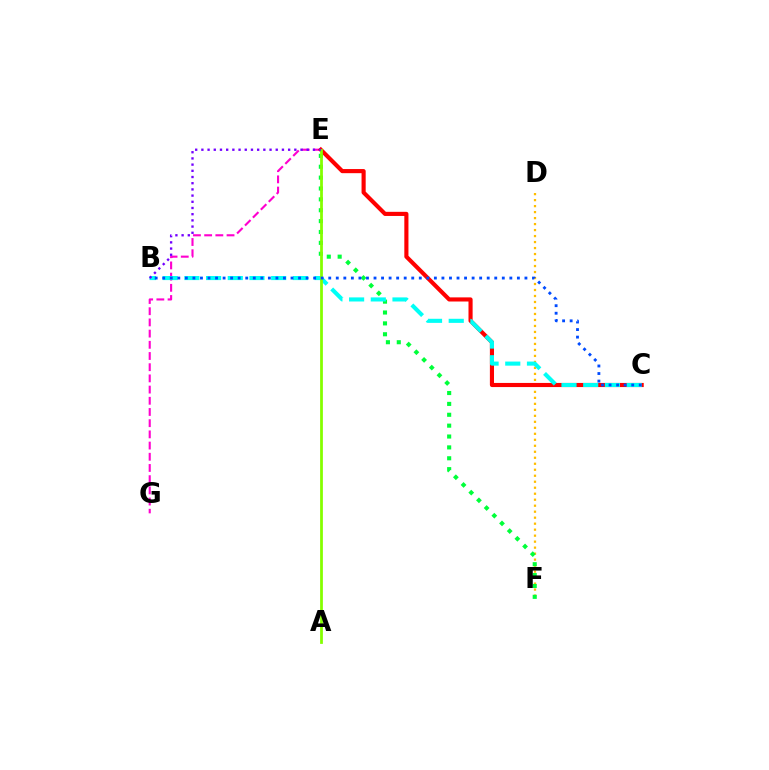{('E', 'G'): [{'color': '#ff00cf', 'line_style': 'dashed', 'thickness': 1.52}], ('D', 'F'): [{'color': '#ffbd00', 'line_style': 'dotted', 'thickness': 1.63}], ('E', 'F'): [{'color': '#00ff39', 'line_style': 'dotted', 'thickness': 2.95}], ('C', 'E'): [{'color': '#ff0000', 'line_style': 'solid', 'thickness': 2.97}], ('B', 'C'): [{'color': '#00fff6', 'line_style': 'dashed', 'thickness': 2.95}, {'color': '#004bff', 'line_style': 'dotted', 'thickness': 2.05}], ('A', 'E'): [{'color': '#84ff00', 'line_style': 'solid', 'thickness': 1.99}], ('B', 'E'): [{'color': '#7200ff', 'line_style': 'dotted', 'thickness': 1.68}]}